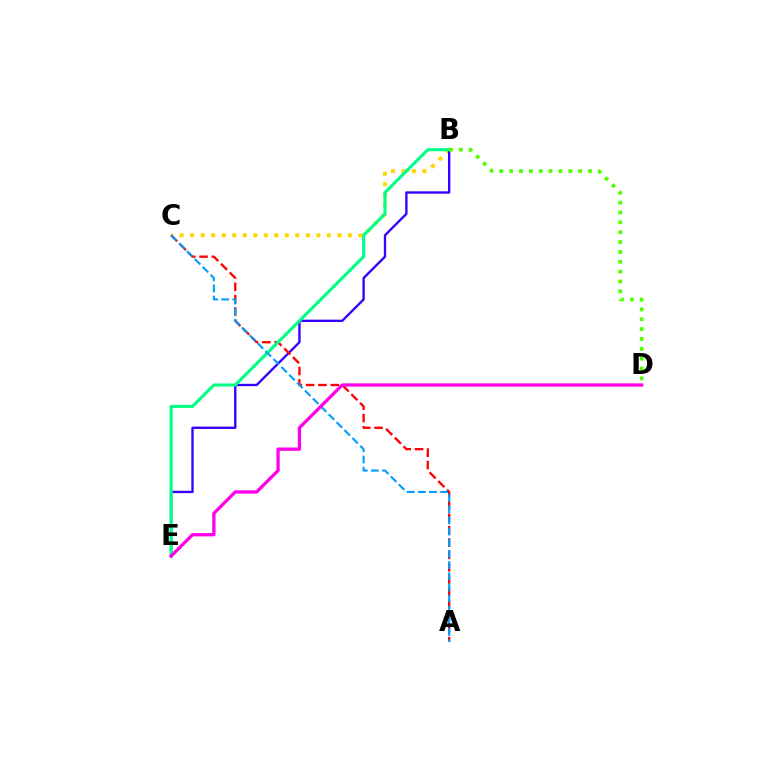{('B', 'C'): [{'color': '#ffd500', 'line_style': 'dotted', 'thickness': 2.86}], ('B', 'E'): [{'color': '#3700ff', 'line_style': 'solid', 'thickness': 1.7}, {'color': '#00ff86', 'line_style': 'solid', 'thickness': 2.23}], ('A', 'C'): [{'color': '#ff0000', 'line_style': 'dashed', 'thickness': 1.68}, {'color': '#009eff', 'line_style': 'dashed', 'thickness': 1.52}], ('D', 'E'): [{'color': '#ff00ed', 'line_style': 'solid', 'thickness': 2.37}], ('B', 'D'): [{'color': '#4fff00', 'line_style': 'dotted', 'thickness': 2.68}]}